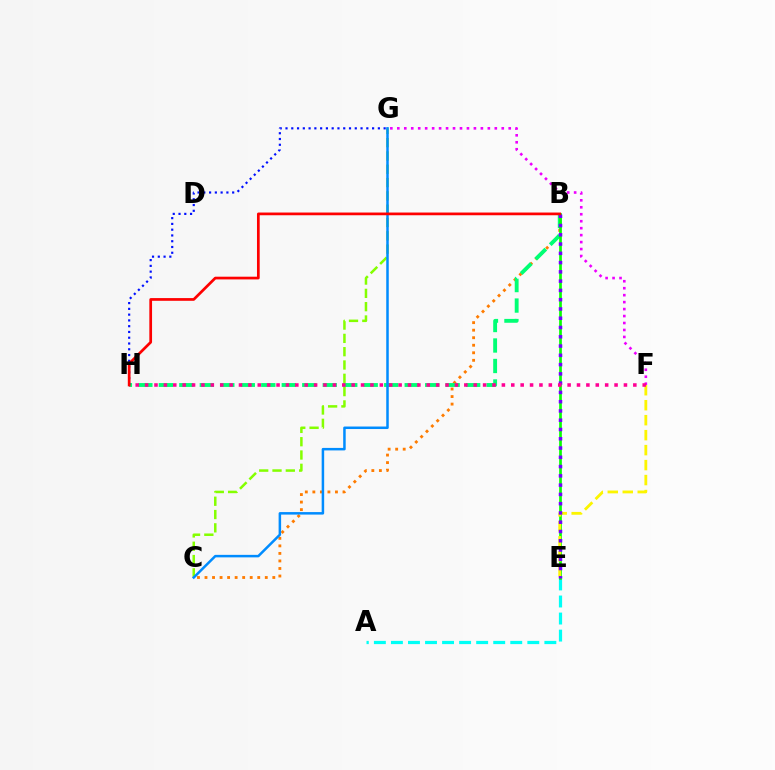{('F', 'G'): [{'color': '#ee00ff', 'line_style': 'dotted', 'thickness': 1.89}], ('C', 'G'): [{'color': '#84ff00', 'line_style': 'dashed', 'thickness': 1.81}, {'color': '#008cff', 'line_style': 'solid', 'thickness': 1.8}], ('B', 'C'): [{'color': '#ff7c00', 'line_style': 'dotted', 'thickness': 2.05}], ('A', 'E'): [{'color': '#00fff6', 'line_style': 'dashed', 'thickness': 2.32}], ('B', 'H'): [{'color': '#00ff74', 'line_style': 'dashed', 'thickness': 2.78}, {'color': '#ff0000', 'line_style': 'solid', 'thickness': 1.96}], ('B', 'E'): [{'color': '#08ff00', 'line_style': 'solid', 'thickness': 1.94}, {'color': '#7200ff', 'line_style': 'dotted', 'thickness': 2.52}], ('G', 'H'): [{'color': '#0010ff', 'line_style': 'dotted', 'thickness': 1.57}], ('E', 'F'): [{'color': '#fcf500', 'line_style': 'dashed', 'thickness': 2.03}], ('F', 'H'): [{'color': '#ff0094', 'line_style': 'dotted', 'thickness': 2.55}]}